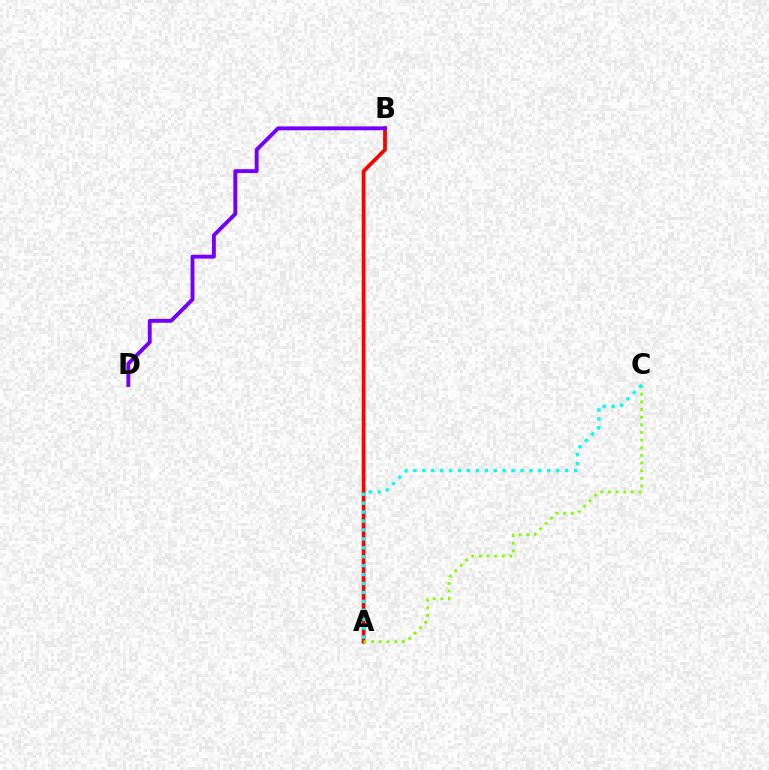{('A', 'B'): [{'color': '#ff0000', 'line_style': 'solid', 'thickness': 2.7}], ('A', 'C'): [{'color': '#84ff00', 'line_style': 'dotted', 'thickness': 2.08}, {'color': '#00fff6', 'line_style': 'dotted', 'thickness': 2.42}], ('B', 'D'): [{'color': '#7200ff', 'line_style': 'solid', 'thickness': 2.79}]}